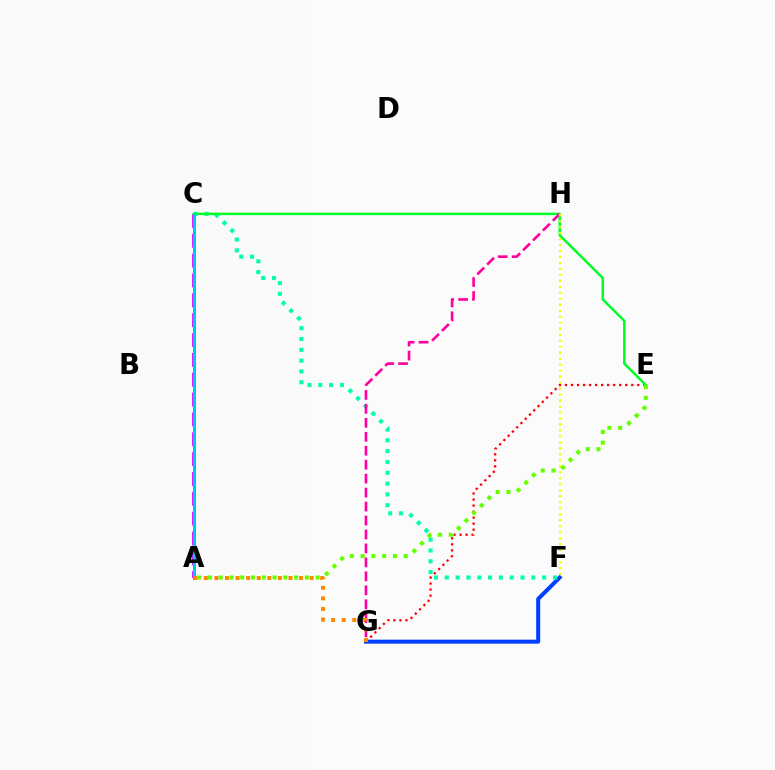{('F', 'G'): [{'color': '#003fff', 'line_style': 'solid', 'thickness': 2.88}], ('E', 'G'): [{'color': '#ff0000', 'line_style': 'dotted', 'thickness': 1.64}], ('C', 'F'): [{'color': '#00ffaf', 'line_style': 'dotted', 'thickness': 2.94}], ('A', 'C'): [{'color': '#4f00ff', 'line_style': 'solid', 'thickness': 2.06}, {'color': '#d600ff', 'line_style': 'dashed', 'thickness': 2.7}, {'color': '#00c7ff', 'line_style': 'solid', 'thickness': 2.04}], ('C', 'E'): [{'color': '#00ff27', 'line_style': 'solid', 'thickness': 1.79}], ('G', 'H'): [{'color': '#ff00a0', 'line_style': 'dashed', 'thickness': 1.9}], ('A', 'E'): [{'color': '#66ff00', 'line_style': 'dotted', 'thickness': 2.93}], ('A', 'G'): [{'color': '#ff8800', 'line_style': 'dotted', 'thickness': 2.87}], ('F', 'H'): [{'color': '#eeff00', 'line_style': 'dotted', 'thickness': 1.63}]}